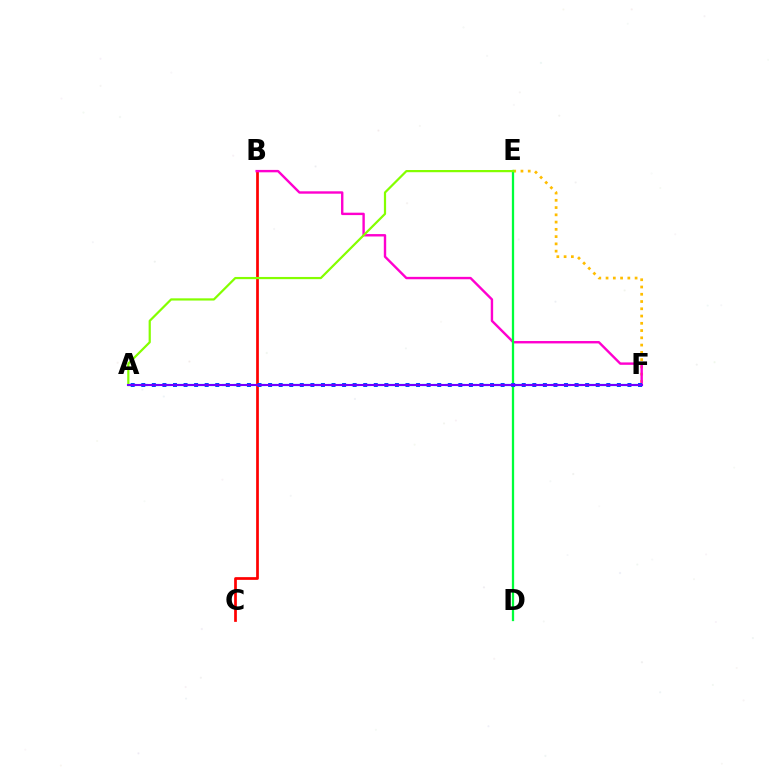{('E', 'F'): [{'color': '#ffbd00', 'line_style': 'dotted', 'thickness': 1.97}], ('B', 'C'): [{'color': '#ff0000', 'line_style': 'solid', 'thickness': 1.96}], ('B', 'F'): [{'color': '#ff00cf', 'line_style': 'solid', 'thickness': 1.73}], ('D', 'E'): [{'color': '#00ff39', 'line_style': 'solid', 'thickness': 1.64}], ('A', 'F'): [{'color': '#00fff6', 'line_style': 'dashed', 'thickness': 1.6}, {'color': '#004bff', 'line_style': 'dotted', 'thickness': 2.87}, {'color': '#7200ff', 'line_style': 'solid', 'thickness': 1.51}], ('A', 'E'): [{'color': '#84ff00', 'line_style': 'solid', 'thickness': 1.59}]}